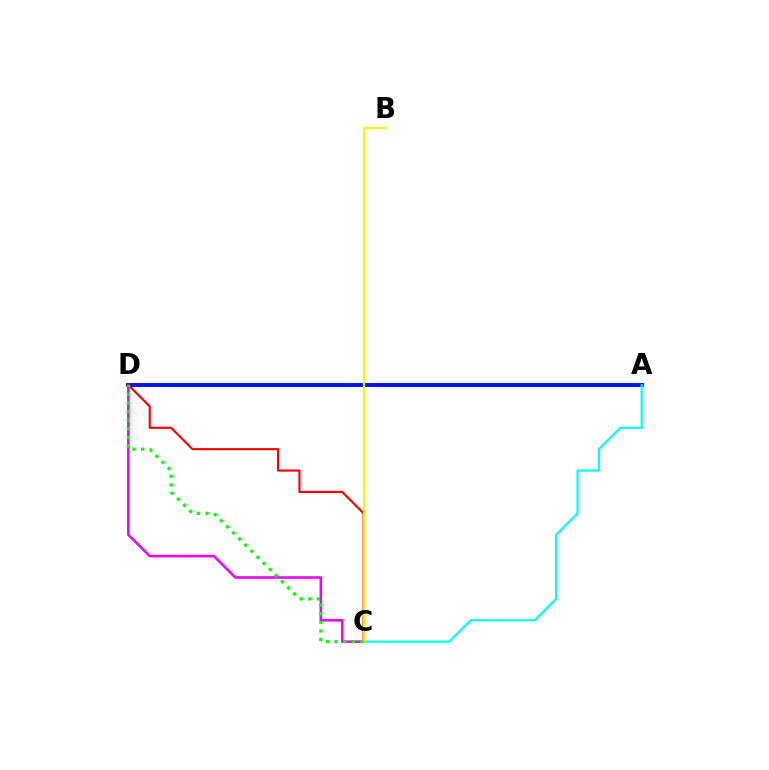{('A', 'D'): [{'color': '#0010ff', 'line_style': 'solid', 'thickness': 2.83}], ('C', 'D'): [{'color': '#ee00ff', 'line_style': 'solid', 'thickness': 1.85}, {'color': '#ff0000', 'line_style': 'solid', 'thickness': 1.55}, {'color': '#08ff00', 'line_style': 'dotted', 'thickness': 2.35}], ('A', 'C'): [{'color': '#00fff6', 'line_style': 'solid', 'thickness': 1.58}], ('B', 'C'): [{'color': '#fcf500', 'line_style': 'solid', 'thickness': 1.55}]}